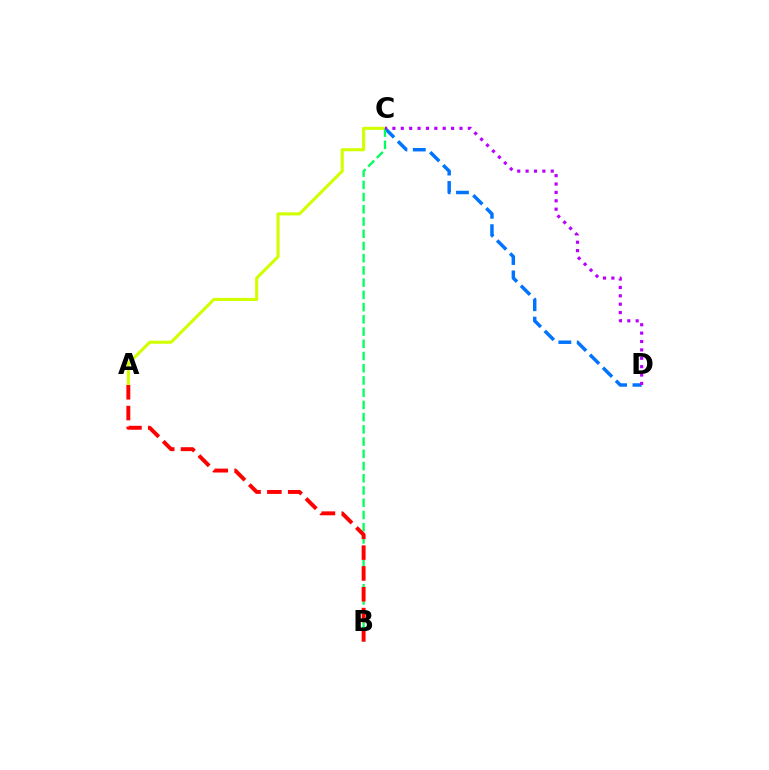{('C', 'D'): [{'color': '#0074ff', 'line_style': 'dashed', 'thickness': 2.49}, {'color': '#b900ff', 'line_style': 'dotted', 'thickness': 2.28}], ('A', 'C'): [{'color': '#d1ff00', 'line_style': 'solid', 'thickness': 2.23}], ('B', 'C'): [{'color': '#00ff5c', 'line_style': 'dashed', 'thickness': 1.66}], ('A', 'B'): [{'color': '#ff0000', 'line_style': 'dashed', 'thickness': 2.83}]}